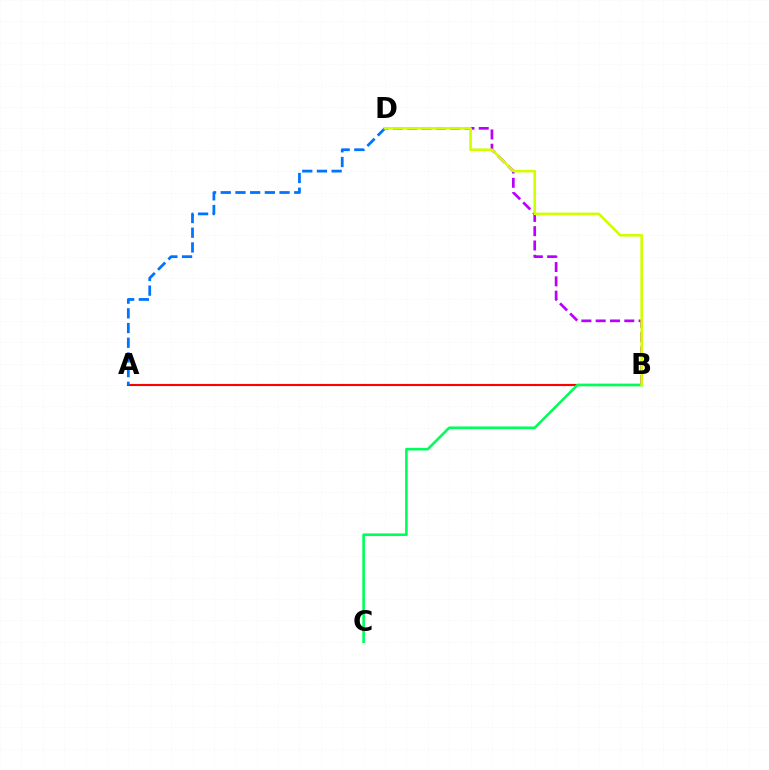{('B', 'D'): [{'color': '#b900ff', 'line_style': 'dashed', 'thickness': 1.94}, {'color': '#d1ff00', 'line_style': 'solid', 'thickness': 1.89}], ('A', 'B'): [{'color': '#ff0000', 'line_style': 'solid', 'thickness': 1.53}], ('A', 'D'): [{'color': '#0074ff', 'line_style': 'dashed', 'thickness': 2.0}], ('B', 'C'): [{'color': '#00ff5c', 'line_style': 'solid', 'thickness': 1.9}]}